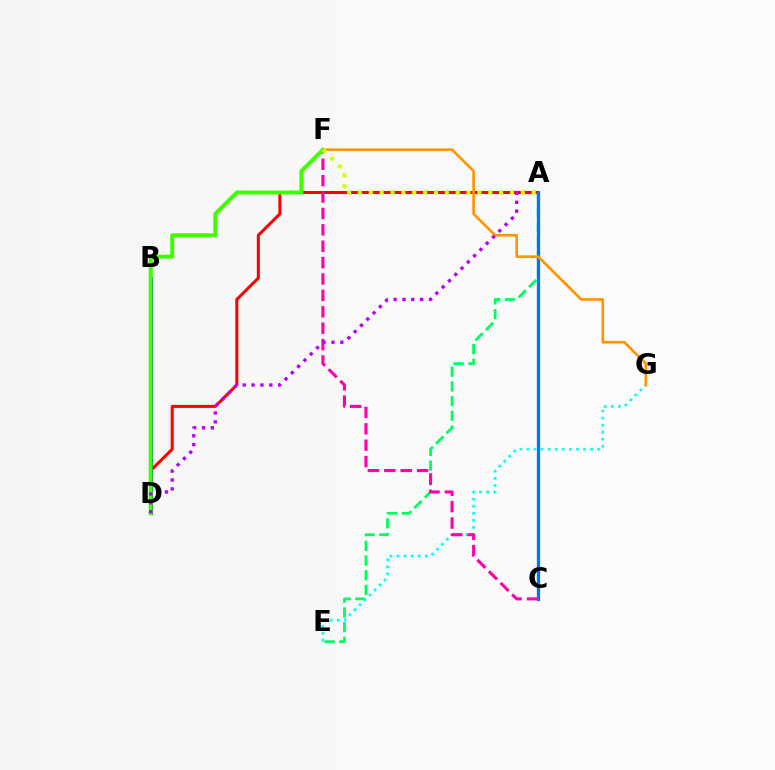{('A', 'E'): [{'color': '#00ff5c', 'line_style': 'dashed', 'thickness': 2.0}], ('E', 'G'): [{'color': '#00fff6', 'line_style': 'dotted', 'thickness': 1.92}], ('A', 'D'): [{'color': '#ff0000', 'line_style': 'solid', 'thickness': 2.18}, {'color': '#b900ff', 'line_style': 'dotted', 'thickness': 2.41}], ('B', 'D'): [{'color': '#2500ff', 'line_style': 'solid', 'thickness': 2.21}], ('A', 'C'): [{'color': '#0074ff', 'line_style': 'solid', 'thickness': 2.36}], ('C', 'F'): [{'color': '#ff00ac', 'line_style': 'dashed', 'thickness': 2.23}], ('F', 'G'): [{'color': '#ff9400', 'line_style': 'solid', 'thickness': 1.91}], ('D', 'F'): [{'color': '#3dff00', 'line_style': 'solid', 'thickness': 2.87}], ('A', 'F'): [{'color': '#d1ff00', 'line_style': 'dotted', 'thickness': 2.95}]}